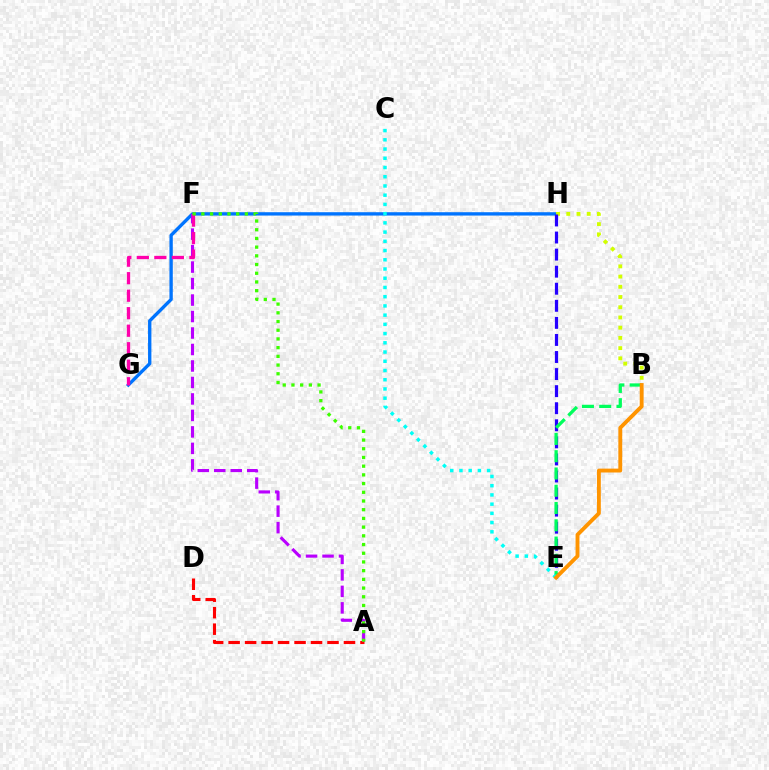{('G', 'H'): [{'color': '#0074ff', 'line_style': 'solid', 'thickness': 2.41}], ('B', 'H'): [{'color': '#d1ff00', 'line_style': 'dotted', 'thickness': 2.78}], ('E', 'H'): [{'color': '#2500ff', 'line_style': 'dashed', 'thickness': 2.32}], ('B', 'E'): [{'color': '#00ff5c', 'line_style': 'dashed', 'thickness': 2.35}, {'color': '#ff9400', 'line_style': 'solid', 'thickness': 2.79}], ('C', 'E'): [{'color': '#00fff6', 'line_style': 'dotted', 'thickness': 2.51}], ('A', 'D'): [{'color': '#ff0000', 'line_style': 'dashed', 'thickness': 2.24}], ('A', 'F'): [{'color': '#b900ff', 'line_style': 'dashed', 'thickness': 2.24}, {'color': '#3dff00', 'line_style': 'dotted', 'thickness': 2.37}], ('F', 'G'): [{'color': '#ff00ac', 'line_style': 'dashed', 'thickness': 2.38}]}